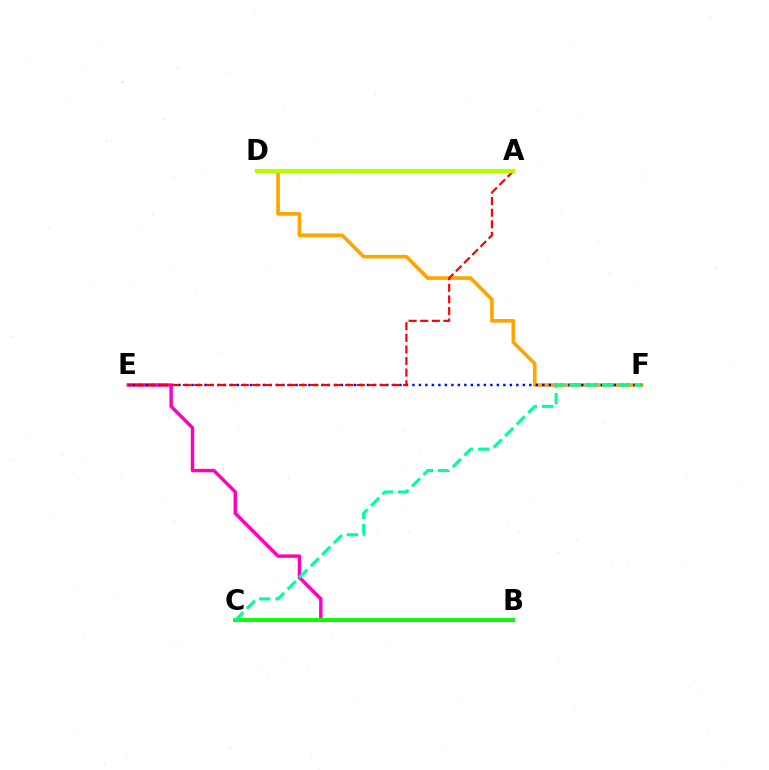{('B', 'C'): [{'color': '#9b00ff', 'line_style': 'dotted', 'thickness': 2.15}, {'color': '#08ff00', 'line_style': 'solid', 'thickness': 2.77}], ('A', 'D'): [{'color': '#00b5ff', 'line_style': 'solid', 'thickness': 1.76}, {'color': '#b3ff00', 'line_style': 'solid', 'thickness': 2.98}], ('D', 'F'): [{'color': '#ffa500', 'line_style': 'solid', 'thickness': 2.64}], ('B', 'E'): [{'color': '#ff00bd', 'line_style': 'solid', 'thickness': 2.48}], ('E', 'F'): [{'color': '#0010ff', 'line_style': 'dotted', 'thickness': 1.77}], ('A', 'E'): [{'color': '#ff0000', 'line_style': 'dashed', 'thickness': 1.58}], ('C', 'F'): [{'color': '#00ff9d', 'line_style': 'dashed', 'thickness': 2.22}]}